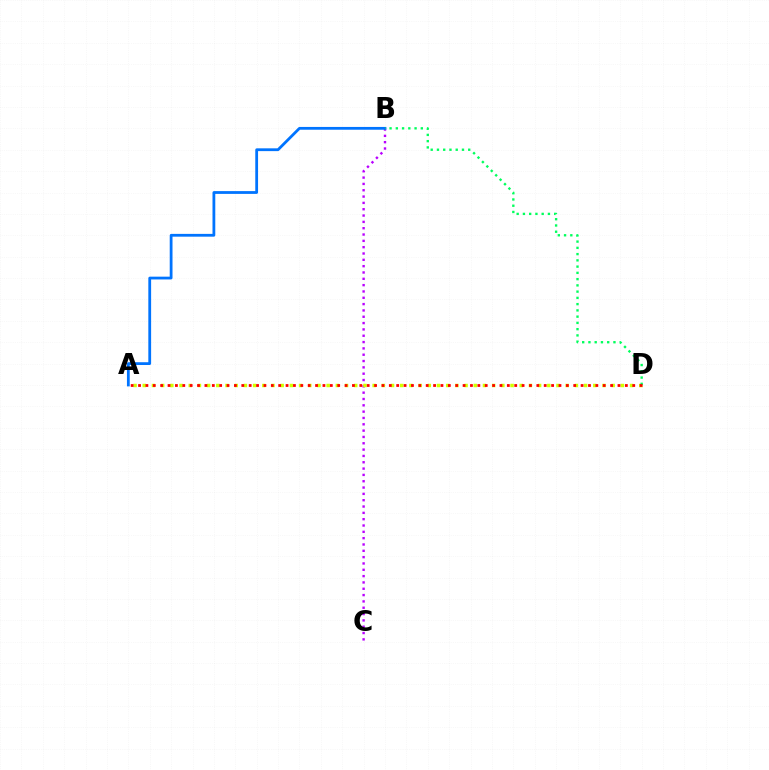{('B', 'C'): [{'color': '#b900ff', 'line_style': 'dotted', 'thickness': 1.72}], ('A', 'D'): [{'color': '#d1ff00', 'line_style': 'dotted', 'thickness': 2.5}, {'color': '#ff0000', 'line_style': 'dotted', 'thickness': 2.0}], ('A', 'B'): [{'color': '#0074ff', 'line_style': 'solid', 'thickness': 2.01}], ('B', 'D'): [{'color': '#00ff5c', 'line_style': 'dotted', 'thickness': 1.7}]}